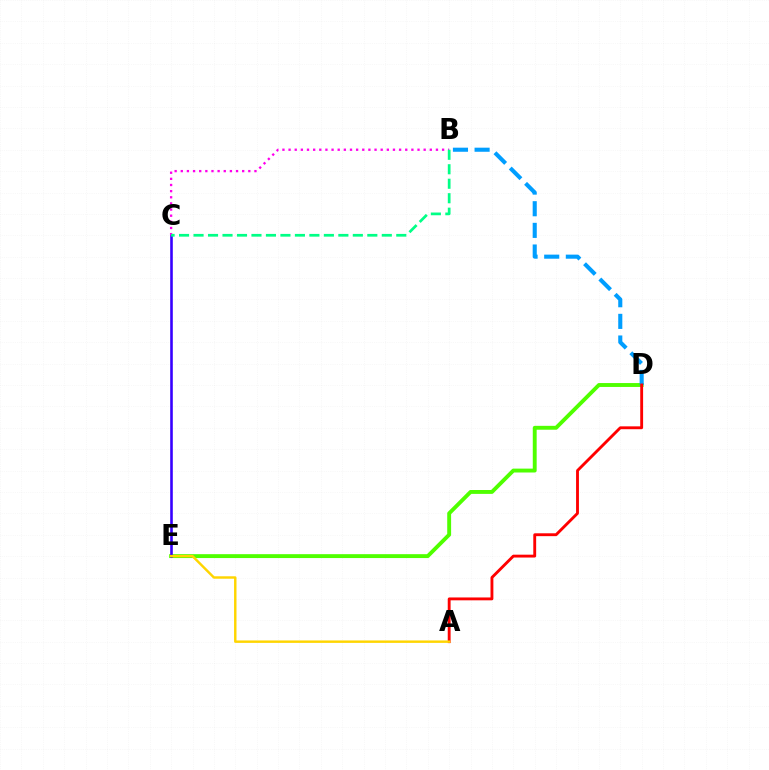{('D', 'E'): [{'color': '#4fff00', 'line_style': 'solid', 'thickness': 2.8}], ('B', 'D'): [{'color': '#009eff', 'line_style': 'dashed', 'thickness': 2.94}], ('A', 'D'): [{'color': '#ff0000', 'line_style': 'solid', 'thickness': 2.06}], ('C', 'E'): [{'color': '#3700ff', 'line_style': 'solid', 'thickness': 1.87}], ('B', 'C'): [{'color': '#ff00ed', 'line_style': 'dotted', 'thickness': 1.67}, {'color': '#00ff86', 'line_style': 'dashed', 'thickness': 1.97}], ('A', 'E'): [{'color': '#ffd500', 'line_style': 'solid', 'thickness': 1.75}]}